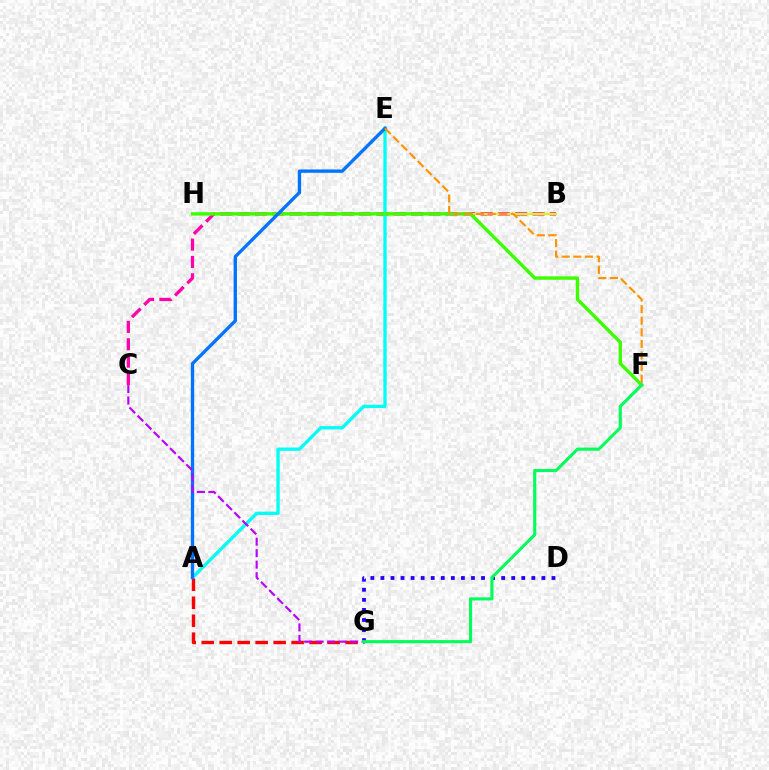{('B', 'C'): [{'color': '#ff00ac', 'line_style': 'dashed', 'thickness': 2.36}], ('A', 'E'): [{'color': '#00fff6', 'line_style': 'solid', 'thickness': 2.39}, {'color': '#0074ff', 'line_style': 'solid', 'thickness': 2.41}], ('A', 'G'): [{'color': '#ff0000', 'line_style': 'dashed', 'thickness': 2.44}], ('B', 'H'): [{'color': '#d1ff00', 'line_style': 'solid', 'thickness': 1.54}], ('F', 'H'): [{'color': '#3dff00', 'line_style': 'solid', 'thickness': 2.44}], ('E', 'F'): [{'color': '#ff9400', 'line_style': 'dashed', 'thickness': 1.57}], ('C', 'G'): [{'color': '#b900ff', 'line_style': 'dashed', 'thickness': 1.56}], ('D', 'G'): [{'color': '#2500ff', 'line_style': 'dotted', 'thickness': 2.73}], ('F', 'G'): [{'color': '#00ff5c', 'line_style': 'solid', 'thickness': 2.24}]}